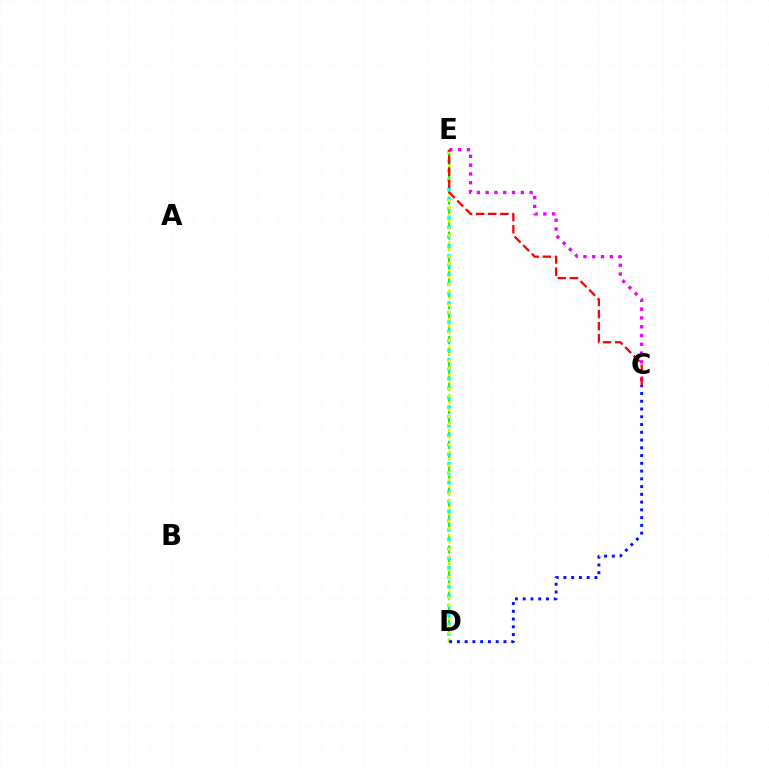{('D', 'E'): [{'color': '#08ff00', 'line_style': 'dashed', 'thickness': 1.58}, {'color': '#00fff6', 'line_style': 'dotted', 'thickness': 2.57}, {'color': '#fcf500', 'line_style': 'dotted', 'thickness': 1.89}], ('C', 'D'): [{'color': '#0010ff', 'line_style': 'dotted', 'thickness': 2.11}], ('C', 'E'): [{'color': '#ee00ff', 'line_style': 'dotted', 'thickness': 2.39}, {'color': '#ff0000', 'line_style': 'dashed', 'thickness': 1.65}]}